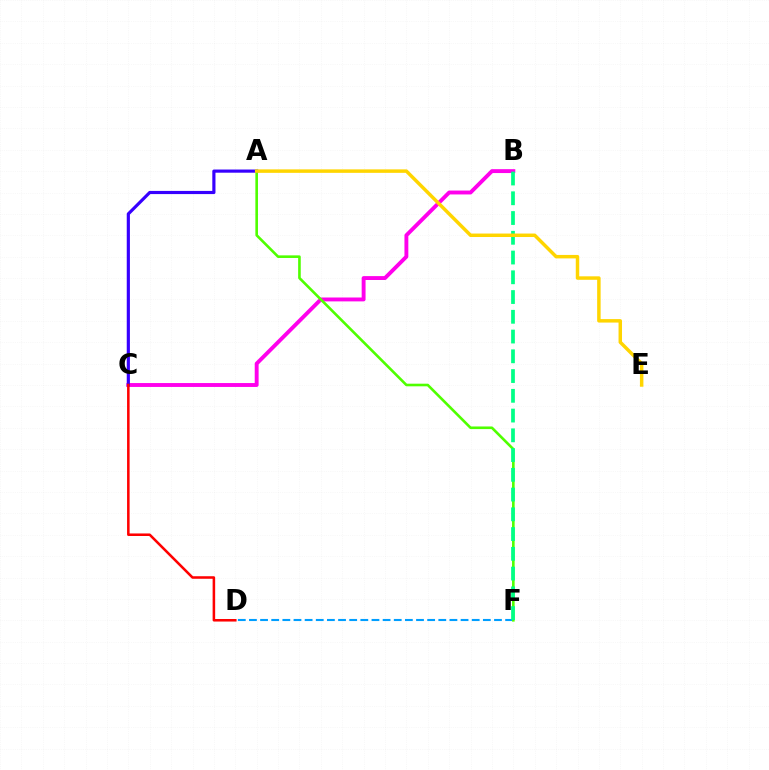{('D', 'F'): [{'color': '#009eff', 'line_style': 'dashed', 'thickness': 1.51}], ('B', 'C'): [{'color': '#ff00ed', 'line_style': 'solid', 'thickness': 2.8}], ('A', 'F'): [{'color': '#4fff00', 'line_style': 'solid', 'thickness': 1.88}], ('A', 'C'): [{'color': '#3700ff', 'line_style': 'solid', 'thickness': 2.28}], ('B', 'F'): [{'color': '#00ff86', 'line_style': 'dashed', 'thickness': 2.68}], ('A', 'E'): [{'color': '#ffd500', 'line_style': 'solid', 'thickness': 2.5}], ('C', 'D'): [{'color': '#ff0000', 'line_style': 'solid', 'thickness': 1.83}]}